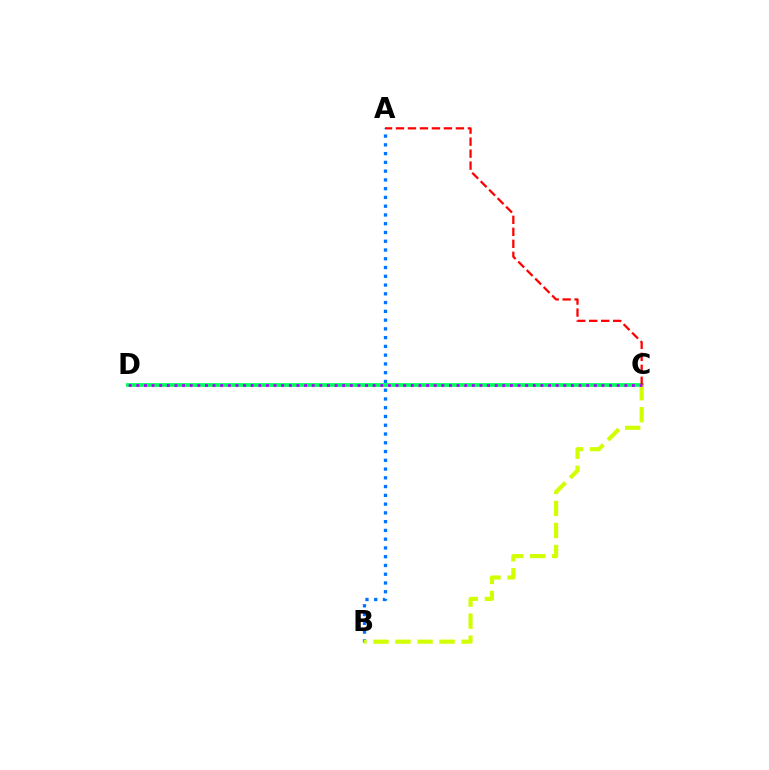{('C', 'D'): [{'color': '#00ff5c', 'line_style': 'solid', 'thickness': 2.71}, {'color': '#b900ff', 'line_style': 'dotted', 'thickness': 2.07}], ('A', 'B'): [{'color': '#0074ff', 'line_style': 'dotted', 'thickness': 2.38}], ('B', 'C'): [{'color': '#d1ff00', 'line_style': 'dashed', 'thickness': 2.99}], ('A', 'C'): [{'color': '#ff0000', 'line_style': 'dashed', 'thickness': 1.63}]}